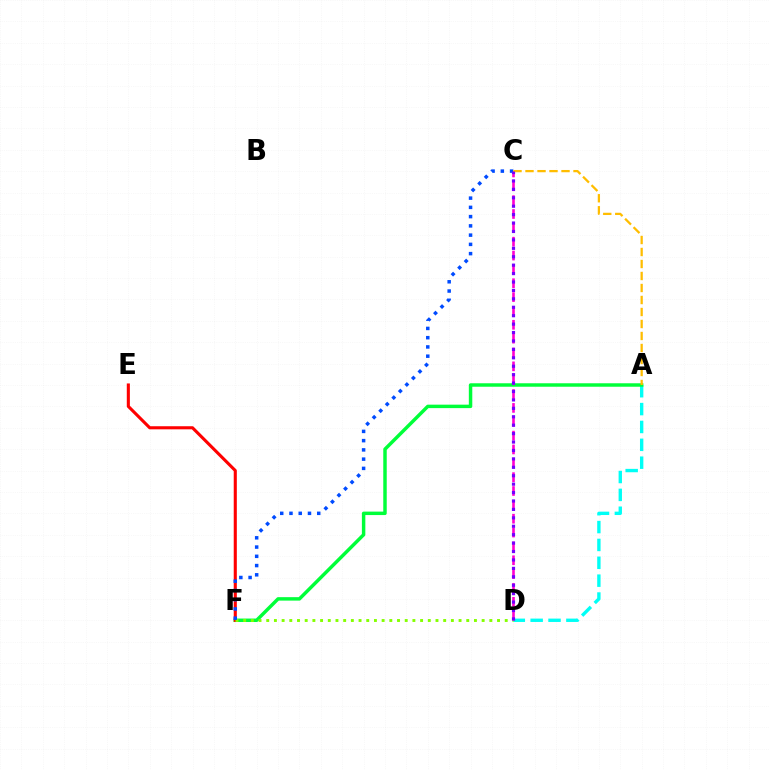{('A', 'D'): [{'color': '#00fff6', 'line_style': 'dashed', 'thickness': 2.43}], ('A', 'F'): [{'color': '#00ff39', 'line_style': 'solid', 'thickness': 2.49}], ('E', 'F'): [{'color': '#ff0000', 'line_style': 'solid', 'thickness': 2.23}], ('D', 'F'): [{'color': '#84ff00', 'line_style': 'dotted', 'thickness': 2.09}], ('C', 'D'): [{'color': '#ff00cf', 'line_style': 'dashed', 'thickness': 1.88}, {'color': '#7200ff', 'line_style': 'dotted', 'thickness': 2.29}], ('C', 'F'): [{'color': '#004bff', 'line_style': 'dotted', 'thickness': 2.51}], ('A', 'C'): [{'color': '#ffbd00', 'line_style': 'dashed', 'thickness': 1.63}]}